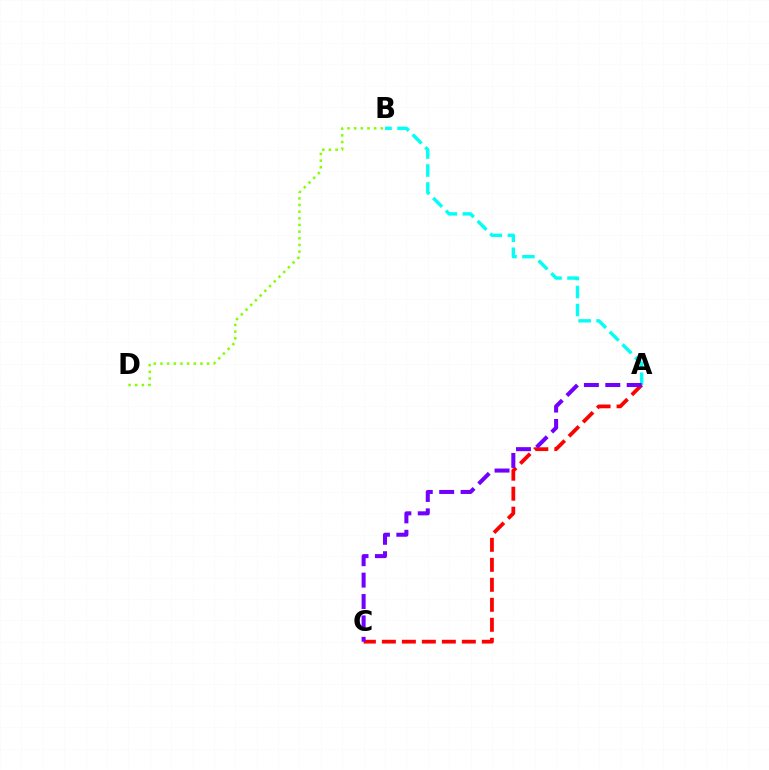{('A', 'B'): [{'color': '#00fff6', 'line_style': 'dashed', 'thickness': 2.44}], ('A', 'C'): [{'color': '#ff0000', 'line_style': 'dashed', 'thickness': 2.72}, {'color': '#7200ff', 'line_style': 'dashed', 'thickness': 2.91}], ('B', 'D'): [{'color': '#84ff00', 'line_style': 'dotted', 'thickness': 1.81}]}